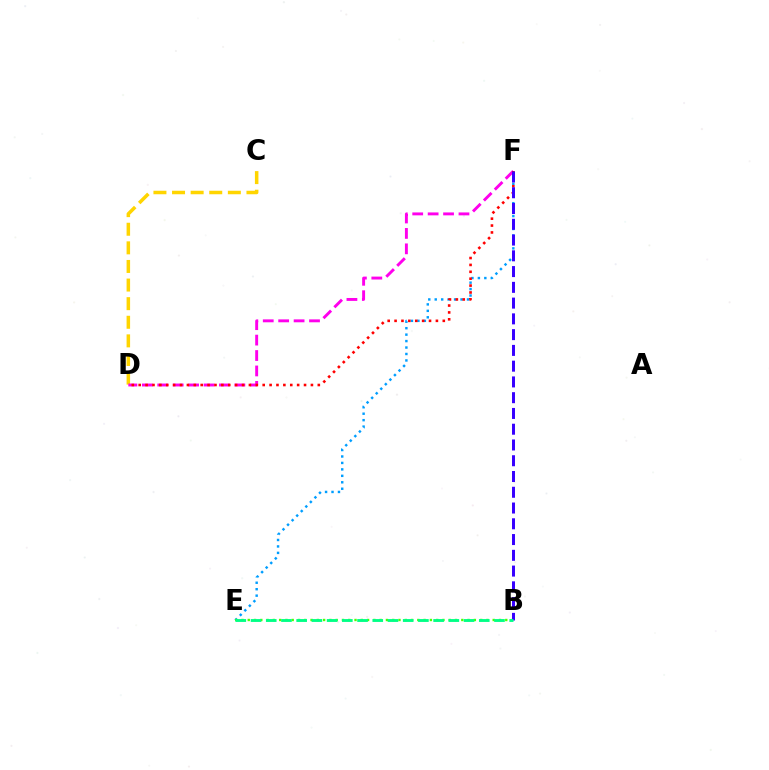{('E', 'F'): [{'color': '#009eff', 'line_style': 'dotted', 'thickness': 1.75}], ('C', 'D'): [{'color': '#ffd500', 'line_style': 'dashed', 'thickness': 2.53}], ('B', 'E'): [{'color': '#4fff00', 'line_style': 'dotted', 'thickness': 1.71}, {'color': '#00ff86', 'line_style': 'dashed', 'thickness': 2.07}], ('D', 'F'): [{'color': '#ff00ed', 'line_style': 'dashed', 'thickness': 2.1}, {'color': '#ff0000', 'line_style': 'dotted', 'thickness': 1.87}], ('B', 'F'): [{'color': '#3700ff', 'line_style': 'dashed', 'thickness': 2.14}]}